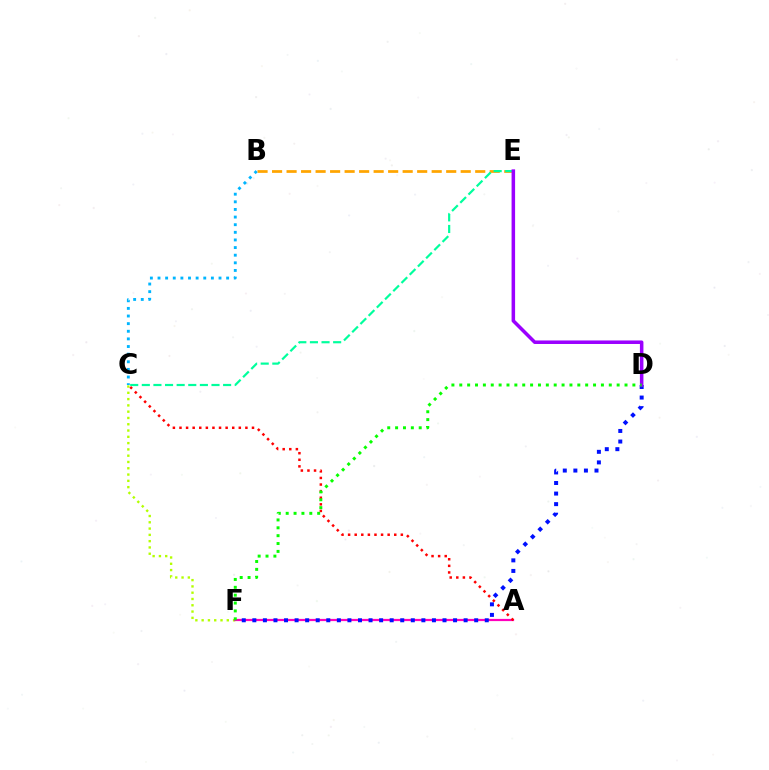{('C', 'F'): [{'color': '#b3ff00', 'line_style': 'dotted', 'thickness': 1.71}], ('B', 'E'): [{'color': '#ffa500', 'line_style': 'dashed', 'thickness': 1.97}], ('C', 'E'): [{'color': '#00ff9d', 'line_style': 'dashed', 'thickness': 1.58}], ('A', 'F'): [{'color': '#ff00bd', 'line_style': 'solid', 'thickness': 1.59}], ('A', 'C'): [{'color': '#ff0000', 'line_style': 'dotted', 'thickness': 1.79}], ('D', 'F'): [{'color': '#0010ff', 'line_style': 'dotted', 'thickness': 2.87}, {'color': '#08ff00', 'line_style': 'dotted', 'thickness': 2.14}], ('B', 'C'): [{'color': '#00b5ff', 'line_style': 'dotted', 'thickness': 2.07}], ('D', 'E'): [{'color': '#9b00ff', 'line_style': 'solid', 'thickness': 2.53}]}